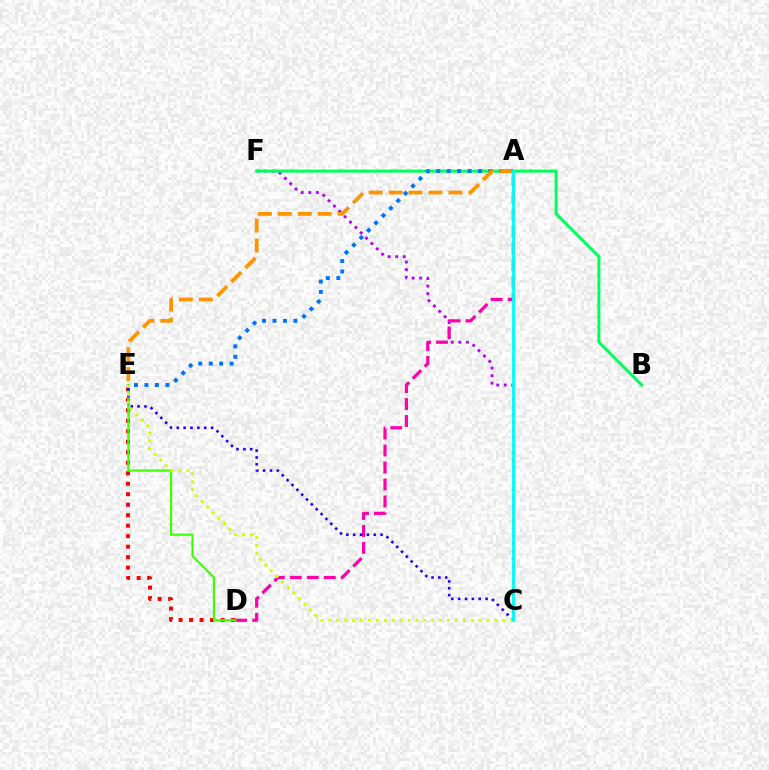{('C', 'F'): [{'color': '#b900ff', 'line_style': 'dotted', 'thickness': 2.06}], ('B', 'F'): [{'color': '#00ff5c', 'line_style': 'solid', 'thickness': 2.16}], ('D', 'E'): [{'color': '#ff0000', 'line_style': 'dotted', 'thickness': 2.85}, {'color': '#3dff00', 'line_style': 'solid', 'thickness': 1.54}], ('A', 'D'): [{'color': '#ff00ac', 'line_style': 'dashed', 'thickness': 2.31}], ('A', 'E'): [{'color': '#0074ff', 'line_style': 'dotted', 'thickness': 2.84}, {'color': '#ff9400', 'line_style': 'dashed', 'thickness': 2.71}], ('C', 'E'): [{'color': '#2500ff', 'line_style': 'dotted', 'thickness': 1.86}, {'color': '#d1ff00', 'line_style': 'dotted', 'thickness': 2.15}], ('A', 'C'): [{'color': '#00fff6', 'line_style': 'solid', 'thickness': 2.07}]}